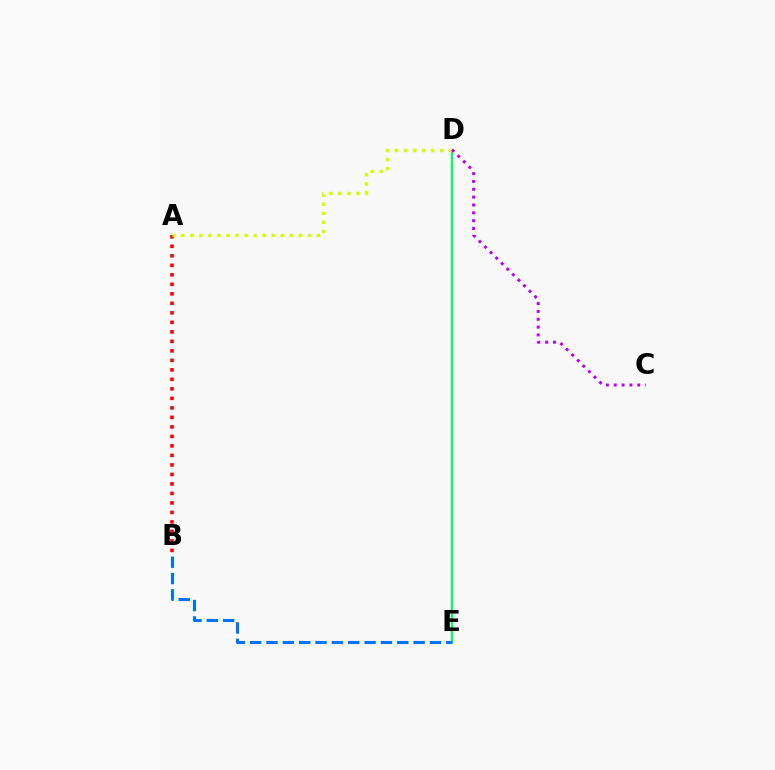{('D', 'E'): [{'color': '#00ff5c', 'line_style': 'solid', 'thickness': 1.68}], ('A', 'B'): [{'color': '#ff0000', 'line_style': 'dotted', 'thickness': 2.58}], ('A', 'D'): [{'color': '#d1ff00', 'line_style': 'dotted', 'thickness': 2.46}], ('B', 'E'): [{'color': '#0074ff', 'line_style': 'dashed', 'thickness': 2.22}], ('C', 'D'): [{'color': '#b900ff', 'line_style': 'dotted', 'thickness': 2.13}]}